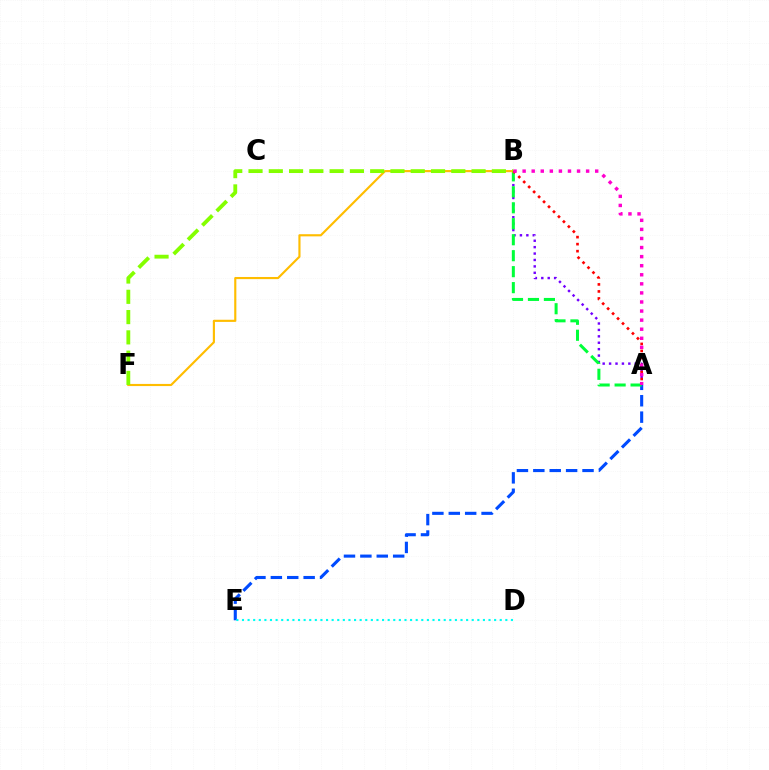{('A', 'E'): [{'color': '#004bff', 'line_style': 'dashed', 'thickness': 2.23}], ('A', 'B'): [{'color': '#7200ff', 'line_style': 'dotted', 'thickness': 1.74}, {'color': '#00ff39', 'line_style': 'dashed', 'thickness': 2.17}, {'color': '#ff0000', 'line_style': 'dotted', 'thickness': 1.91}, {'color': '#ff00cf', 'line_style': 'dotted', 'thickness': 2.47}], ('D', 'E'): [{'color': '#00fff6', 'line_style': 'dotted', 'thickness': 1.52}], ('B', 'F'): [{'color': '#ffbd00', 'line_style': 'solid', 'thickness': 1.55}, {'color': '#84ff00', 'line_style': 'dashed', 'thickness': 2.75}]}